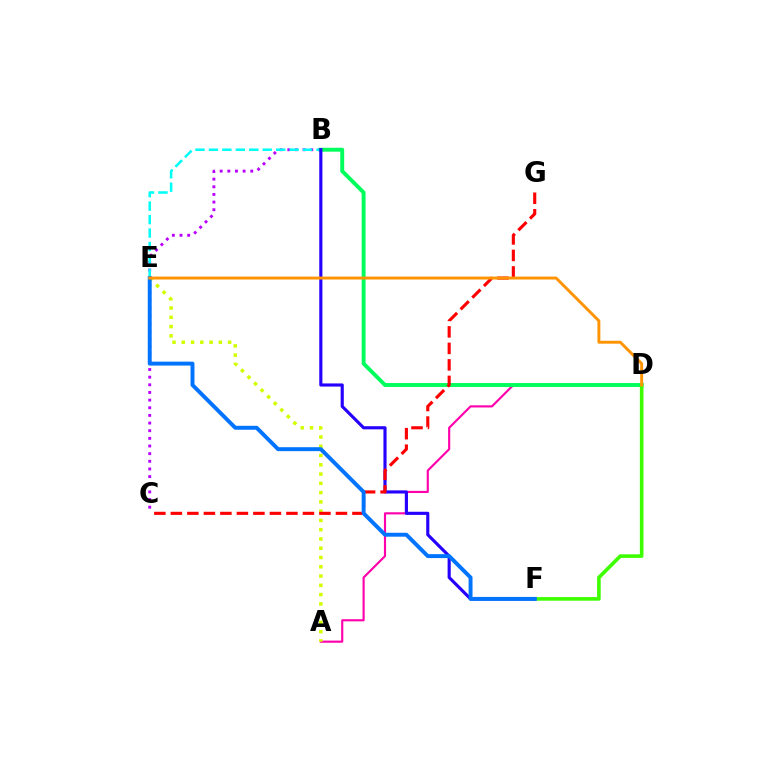{('B', 'C'): [{'color': '#b900ff', 'line_style': 'dotted', 'thickness': 2.08}], ('A', 'D'): [{'color': '#ff00ac', 'line_style': 'solid', 'thickness': 1.55}], ('B', 'E'): [{'color': '#00fff6', 'line_style': 'dashed', 'thickness': 1.83}], ('A', 'E'): [{'color': '#d1ff00', 'line_style': 'dotted', 'thickness': 2.52}], ('B', 'D'): [{'color': '#00ff5c', 'line_style': 'solid', 'thickness': 2.81}], ('D', 'F'): [{'color': '#3dff00', 'line_style': 'solid', 'thickness': 2.6}], ('B', 'F'): [{'color': '#2500ff', 'line_style': 'solid', 'thickness': 2.26}], ('C', 'G'): [{'color': '#ff0000', 'line_style': 'dashed', 'thickness': 2.24}], ('E', 'F'): [{'color': '#0074ff', 'line_style': 'solid', 'thickness': 2.83}], ('D', 'E'): [{'color': '#ff9400', 'line_style': 'solid', 'thickness': 2.1}]}